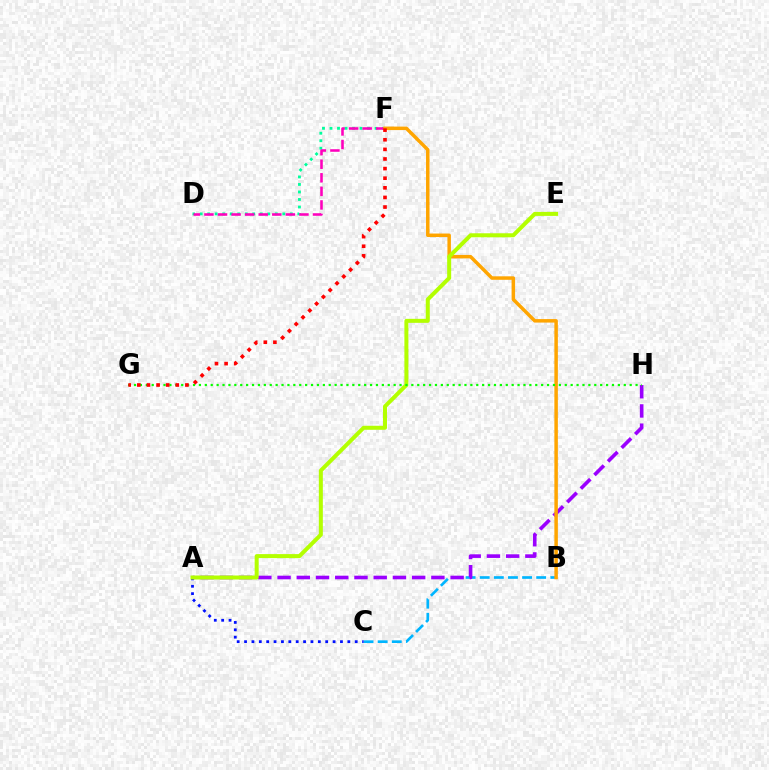{('B', 'C'): [{'color': '#00b5ff', 'line_style': 'dashed', 'thickness': 1.92}], ('D', 'F'): [{'color': '#00ff9d', 'line_style': 'dotted', 'thickness': 2.04}, {'color': '#ff00bd', 'line_style': 'dashed', 'thickness': 1.84}], ('A', 'C'): [{'color': '#0010ff', 'line_style': 'dotted', 'thickness': 2.0}], ('A', 'H'): [{'color': '#9b00ff', 'line_style': 'dashed', 'thickness': 2.61}], ('B', 'F'): [{'color': '#ffa500', 'line_style': 'solid', 'thickness': 2.51}], ('A', 'E'): [{'color': '#b3ff00', 'line_style': 'solid', 'thickness': 2.88}], ('G', 'H'): [{'color': '#08ff00', 'line_style': 'dotted', 'thickness': 1.6}], ('F', 'G'): [{'color': '#ff0000', 'line_style': 'dotted', 'thickness': 2.61}]}